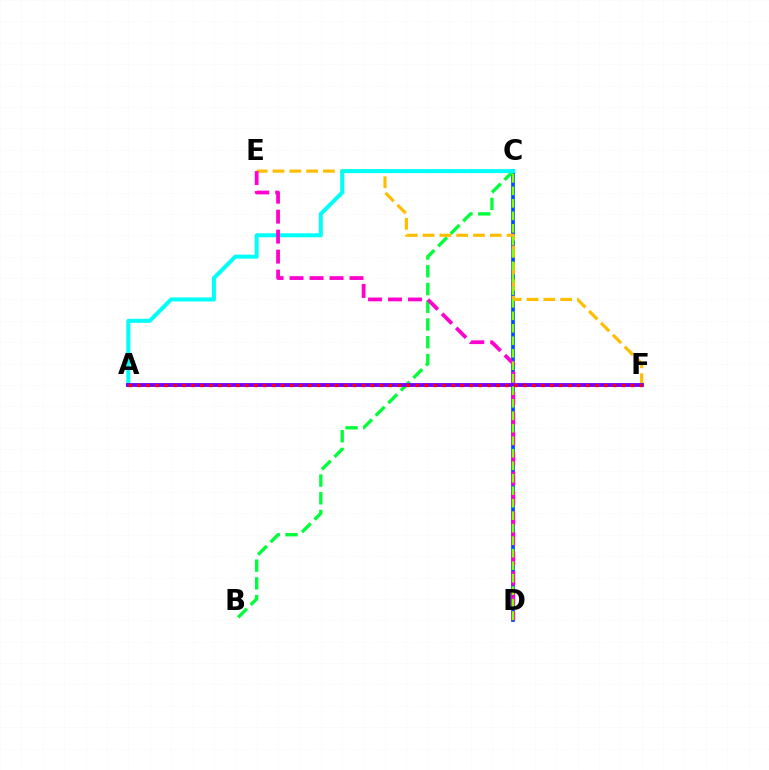{('C', 'D'): [{'color': '#004bff', 'line_style': 'solid', 'thickness': 2.67}, {'color': '#84ff00', 'line_style': 'dashed', 'thickness': 1.7}], ('B', 'C'): [{'color': '#00ff39', 'line_style': 'dashed', 'thickness': 2.41}], ('E', 'F'): [{'color': '#ffbd00', 'line_style': 'dashed', 'thickness': 2.28}], ('A', 'C'): [{'color': '#00fff6', 'line_style': 'solid', 'thickness': 2.9}], ('D', 'E'): [{'color': '#ff00cf', 'line_style': 'dashed', 'thickness': 2.71}], ('A', 'F'): [{'color': '#7200ff', 'line_style': 'solid', 'thickness': 2.76}, {'color': '#ff0000', 'line_style': 'dotted', 'thickness': 2.44}]}